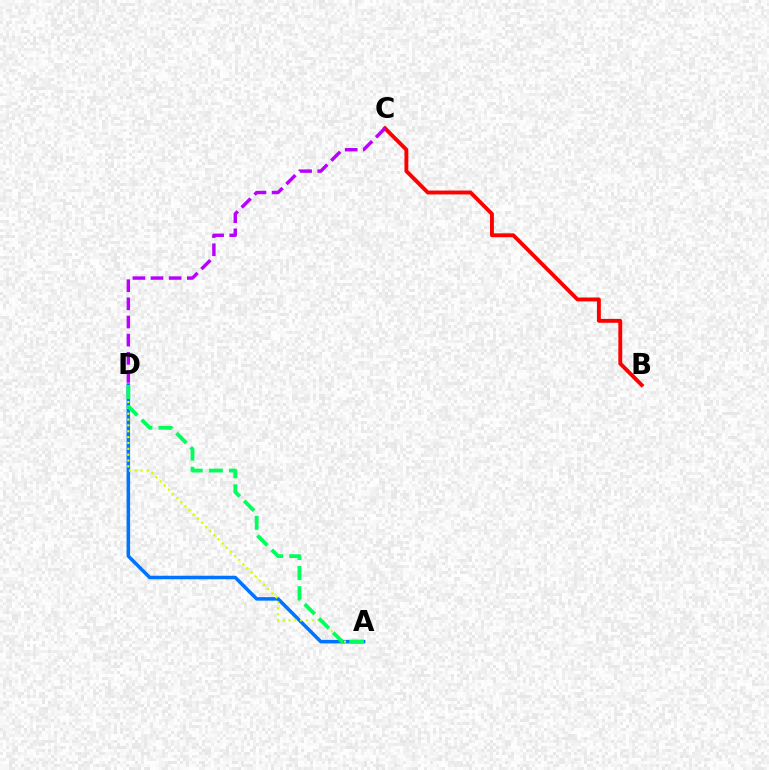{('A', 'D'): [{'color': '#0074ff', 'line_style': 'solid', 'thickness': 2.54}, {'color': '#d1ff00', 'line_style': 'dotted', 'thickness': 1.59}, {'color': '#00ff5c', 'line_style': 'dashed', 'thickness': 2.74}], ('B', 'C'): [{'color': '#ff0000', 'line_style': 'solid', 'thickness': 2.8}], ('C', 'D'): [{'color': '#b900ff', 'line_style': 'dashed', 'thickness': 2.47}]}